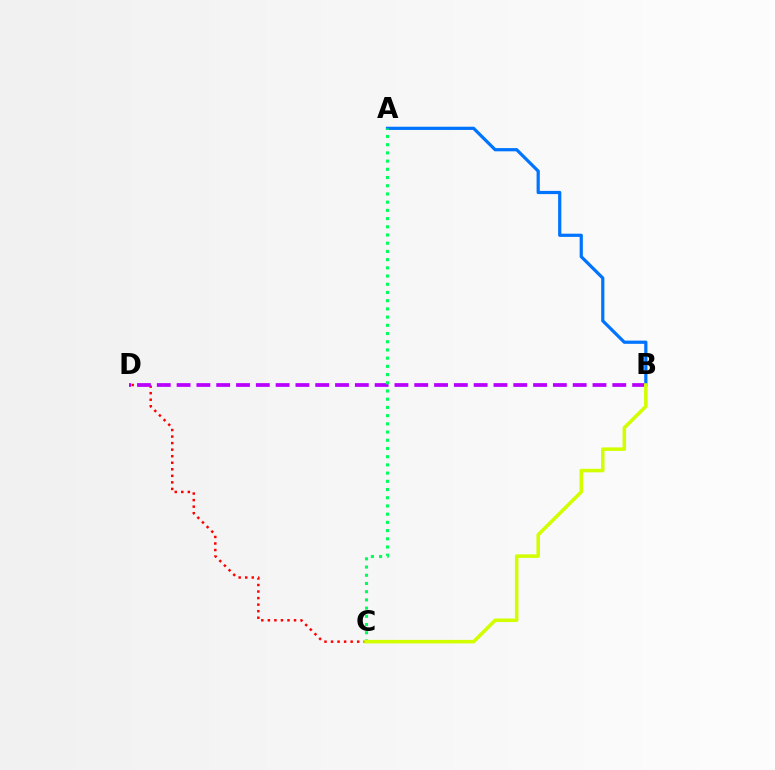{('C', 'D'): [{'color': '#ff0000', 'line_style': 'dotted', 'thickness': 1.78}], ('A', 'B'): [{'color': '#0074ff', 'line_style': 'solid', 'thickness': 2.31}], ('B', 'D'): [{'color': '#b900ff', 'line_style': 'dashed', 'thickness': 2.69}], ('A', 'C'): [{'color': '#00ff5c', 'line_style': 'dotted', 'thickness': 2.23}], ('B', 'C'): [{'color': '#d1ff00', 'line_style': 'solid', 'thickness': 2.54}]}